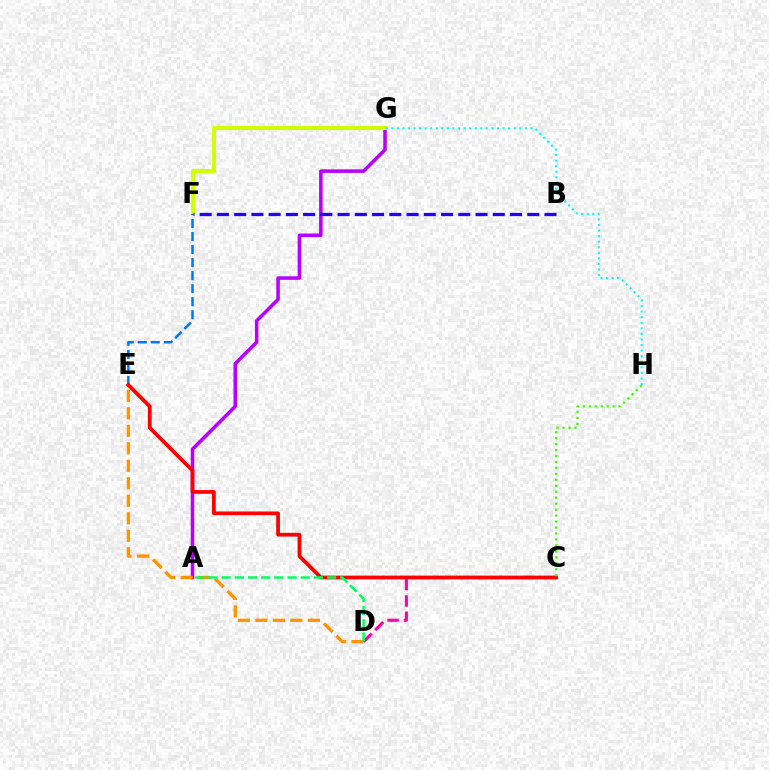{('A', 'G'): [{'color': '#b900ff', 'line_style': 'solid', 'thickness': 2.55}], ('C', 'D'): [{'color': '#ff00ac', 'line_style': 'dashed', 'thickness': 2.22}], ('F', 'G'): [{'color': '#d1ff00', 'line_style': 'solid', 'thickness': 2.97}], ('E', 'F'): [{'color': '#0074ff', 'line_style': 'dashed', 'thickness': 1.77}], ('C', 'E'): [{'color': '#ff0000', 'line_style': 'solid', 'thickness': 2.69}], ('B', 'F'): [{'color': '#2500ff', 'line_style': 'dashed', 'thickness': 2.34}], ('D', 'E'): [{'color': '#ff9400', 'line_style': 'dashed', 'thickness': 2.38}], ('C', 'H'): [{'color': '#3dff00', 'line_style': 'dotted', 'thickness': 1.62}], ('G', 'H'): [{'color': '#00fff6', 'line_style': 'dotted', 'thickness': 1.51}], ('A', 'D'): [{'color': '#00ff5c', 'line_style': 'dashed', 'thickness': 1.79}]}